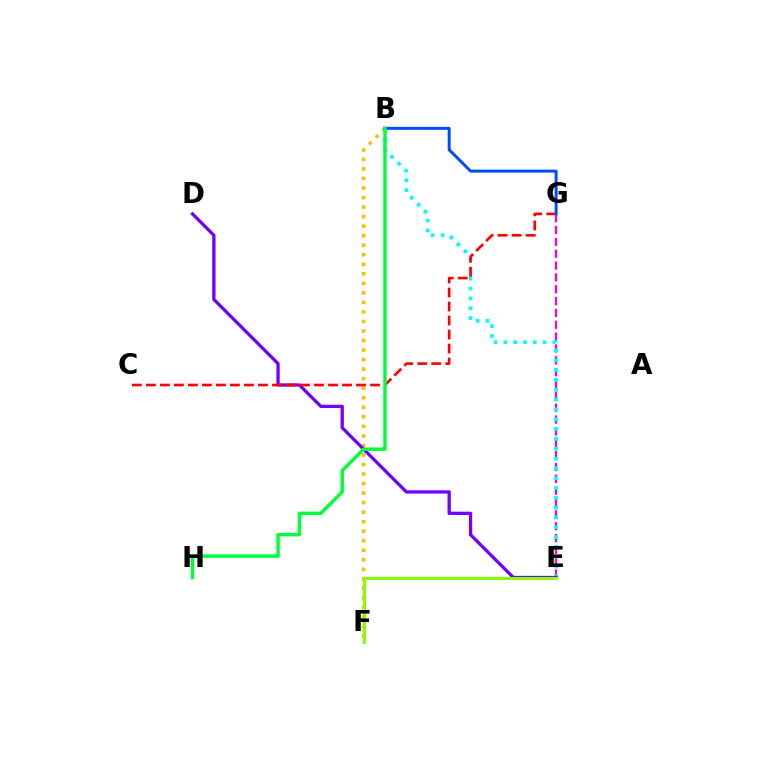{('B', 'F'): [{'color': '#ffbd00', 'line_style': 'dotted', 'thickness': 2.59}], ('E', 'G'): [{'color': '#ff00cf', 'line_style': 'dashed', 'thickness': 1.61}], ('B', 'E'): [{'color': '#00fff6', 'line_style': 'dotted', 'thickness': 2.67}], ('D', 'E'): [{'color': '#7200ff', 'line_style': 'solid', 'thickness': 2.36}], ('E', 'F'): [{'color': '#84ff00', 'line_style': 'solid', 'thickness': 2.21}], ('C', 'G'): [{'color': '#ff0000', 'line_style': 'dashed', 'thickness': 1.9}], ('B', 'G'): [{'color': '#004bff', 'line_style': 'solid', 'thickness': 2.13}], ('B', 'H'): [{'color': '#00ff39', 'line_style': 'solid', 'thickness': 2.47}]}